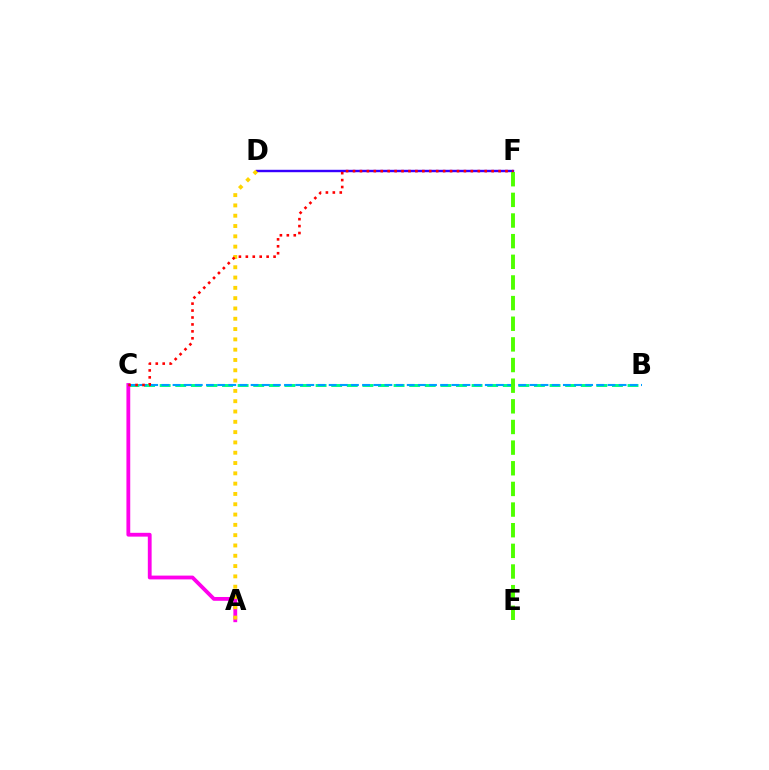{('D', 'F'): [{'color': '#3700ff', 'line_style': 'solid', 'thickness': 1.74}], ('B', 'C'): [{'color': '#00ff86', 'line_style': 'dashed', 'thickness': 2.12}, {'color': '#009eff', 'line_style': 'dashed', 'thickness': 1.52}], ('A', 'C'): [{'color': '#ff00ed', 'line_style': 'solid', 'thickness': 2.74}], ('A', 'D'): [{'color': '#ffd500', 'line_style': 'dotted', 'thickness': 2.8}], ('E', 'F'): [{'color': '#4fff00', 'line_style': 'dashed', 'thickness': 2.8}], ('C', 'F'): [{'color': '#ff0000', 'line_style': 'dotted', 'thickness': 1.88}]}